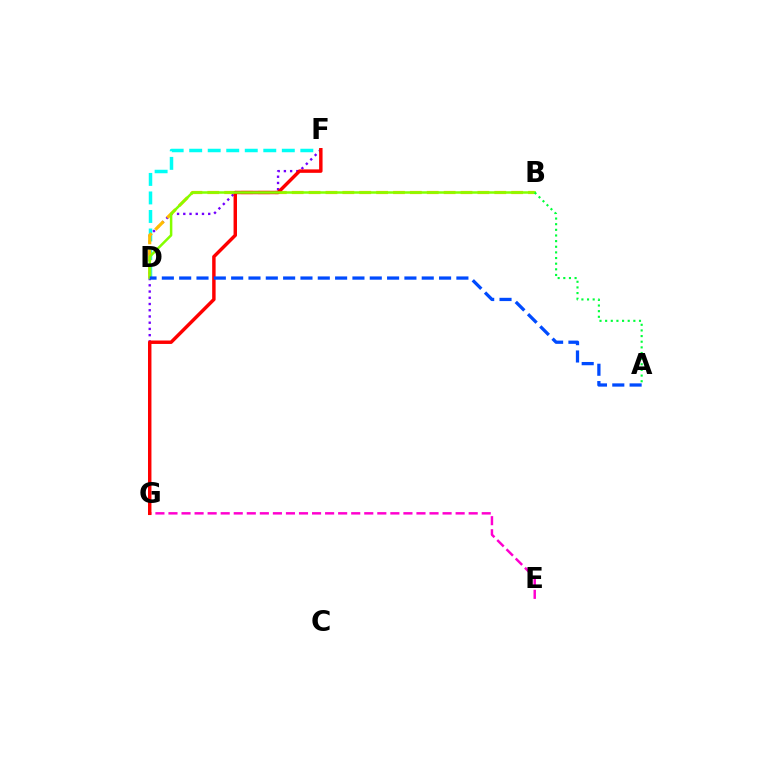{('D', 'F'): [{'color': '#00fff6', 'line_style': 'dashed', 'thickness': 2.52}], ('F', 'G'): [{'color': '#7200ff', 'line_style': 'dotted', 'thickness': 1.69}, {'color': '#ff0000', 'line_style': 'solid', 'thickness': 2.48}], ('E', 'G'): [{'color': '#ff00cf', 'line_style': 'dashed', 'thickness': 1.77}], ('B', 'D'): [{'color': '#ffbd00', 'line_style': 'dashed', 'thickness': 2.29}, {'color': '#84ff00', 'line_style': 'solid', 'thickness': 1.8}], ('A', 'D'): [{'color': '#004bff', 'line_style': 'dashed', 'thickness': 2.35}], ('A', 'B'): [{'color': '#00ff39', 'line_style': 'dotted', 'thickness': 1.53}]}